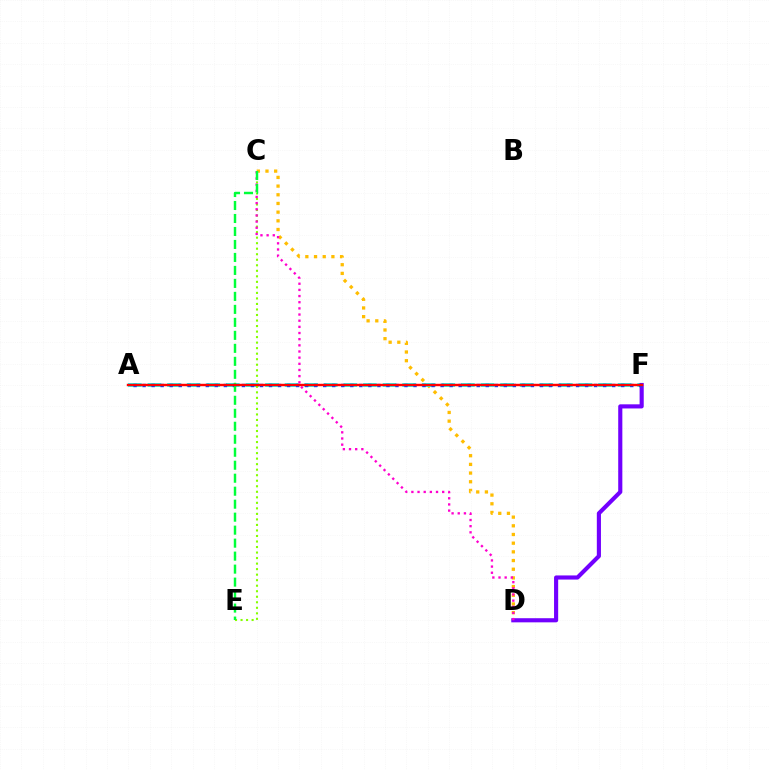{('C', 'D'): [{'color': '#ffbd00', 'line_style': 'dotted', 'thickness': 2.36}, {'color': '#ff00cf', 'line_style': 'dotted', 'thickness': 1.67}], ('A', 'F'): [{'color': '#00fff6', 'line_style': 'dashed', 'thickness': 2.66}, {'color': '#004bff', 'line_style': 'dotted', 'thickness': 2.45}, {'color': '#ff0000', 'line_style': 'solid', 'thickness': 1.75}], ('D', 'F'): [{'color': '#7200ff', 'line_style': 'solid', 'thickness': 2.97}], ('C', 'E'): [{'color': '#84ff00', 'line_style': 'dotted', 'thickness': 1.5}, {'color': '#00ff39', 'line_style': 'dashed', 'thickness': 1.76}]}